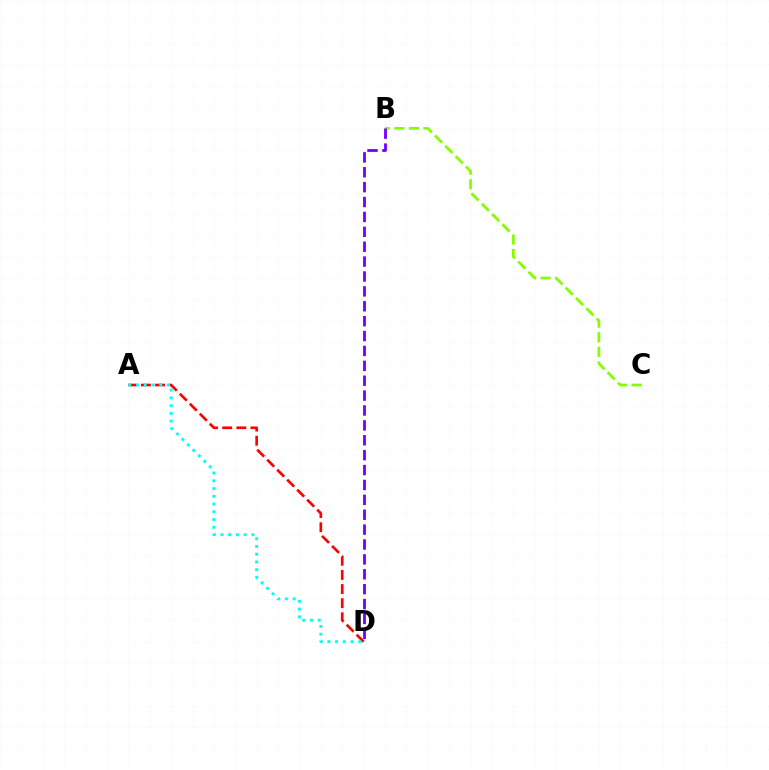{('B', 'C'): [{'color': '#84ff00', 'line_style': 'dashed', 'thickness': 1.98}], ('A', 'D'): [{'color': '#ff0000', 'line_style': 'dashed', 'thickness': 1.92}, {'color': '#00fff6', 'line_style': 'dotted', 'thickness': 2.1}], ('B', 'D'): [{'color': '#7200ff', 'line_style': 'dashed', 'thickness': 2.02}]}